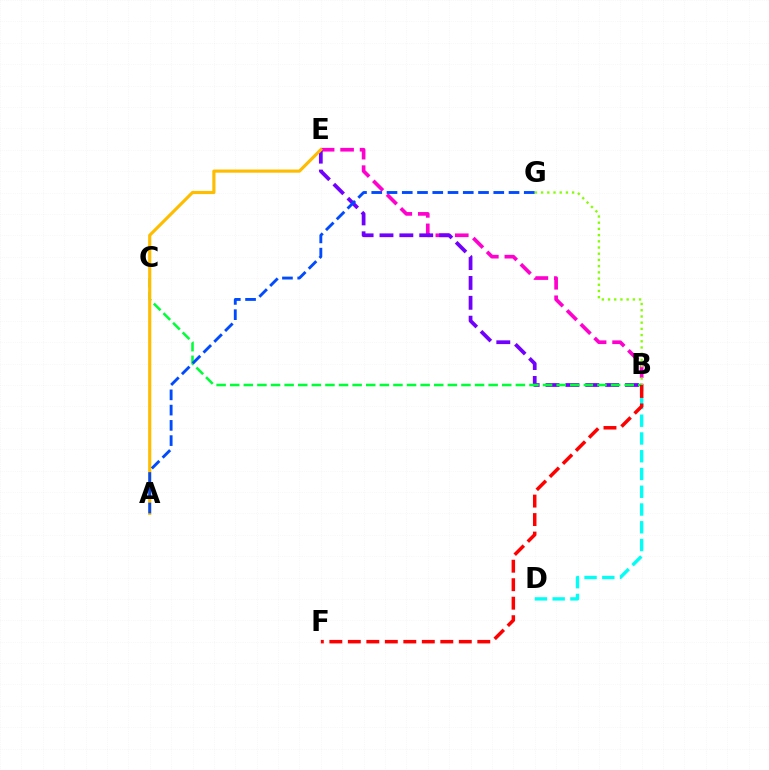{('B', 'E'): [{'color': '#ff00cf', 'line_style': 'dashed', 'thickness': 2.64}, {'color': '#7200ff', 'line_style': 'dashed', 'thickness': 2.7}], ('B', 'G'): [{'color': '#84ff00', 'line_style': 'dotted', 'thickness': 1.69}], ('B', 'C'): [{'color': '#00ff39', 'line_style': 'dashed', 'thickness': 1.85}], ('B', 'D'): [{'color': '#00fff6', 'line_style': 'dashed', 'thickness': 2.41}], ('A', 'E'): [{'color': '#ffbd00', 'line_style': 'solid', 'thickness': 2.26}], ('B', 'F'): [{'color': '#ff0000', 'line_style': 'dashed', 'thickness': 2.51}], ('A', 'G'): [{'color': '#004bff', 'line_style': 'dashed', 'thickness': 2.07}]}